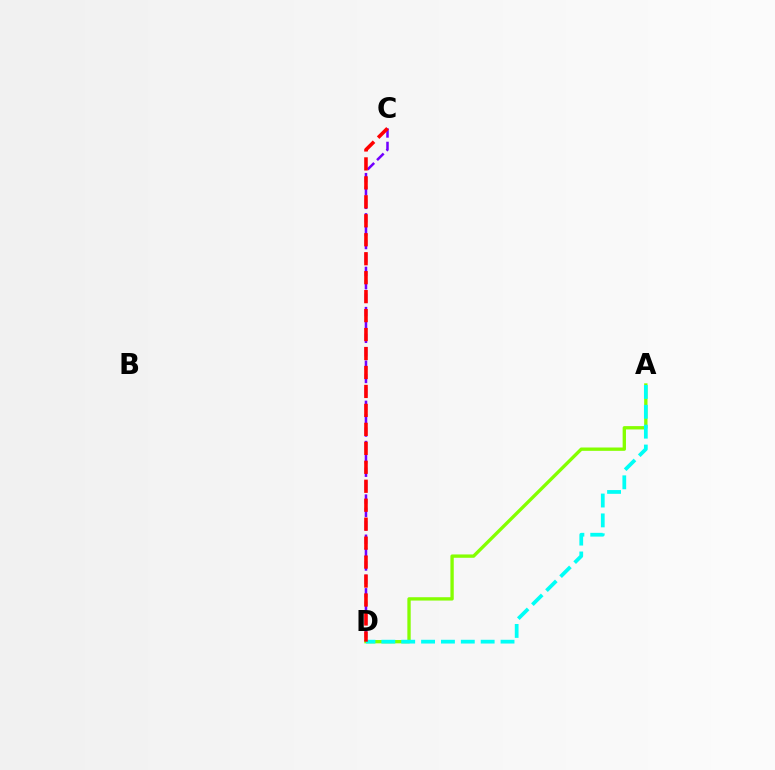{('A', 'D'): [{'color': '#84ff00', 'line_style': 'solid', 'thickness': 2.4}, {'color': '#00fff6', 'line_style': 'dashed', 'thickness': 2.7}], ('C', 'D'): [{'color': '#7200ff', 'line_style': 'dashed', 'thickness': 1.82}, {'color': '#ff0000', 'line_style': 'dashed', 'thickness': 2.58}]}